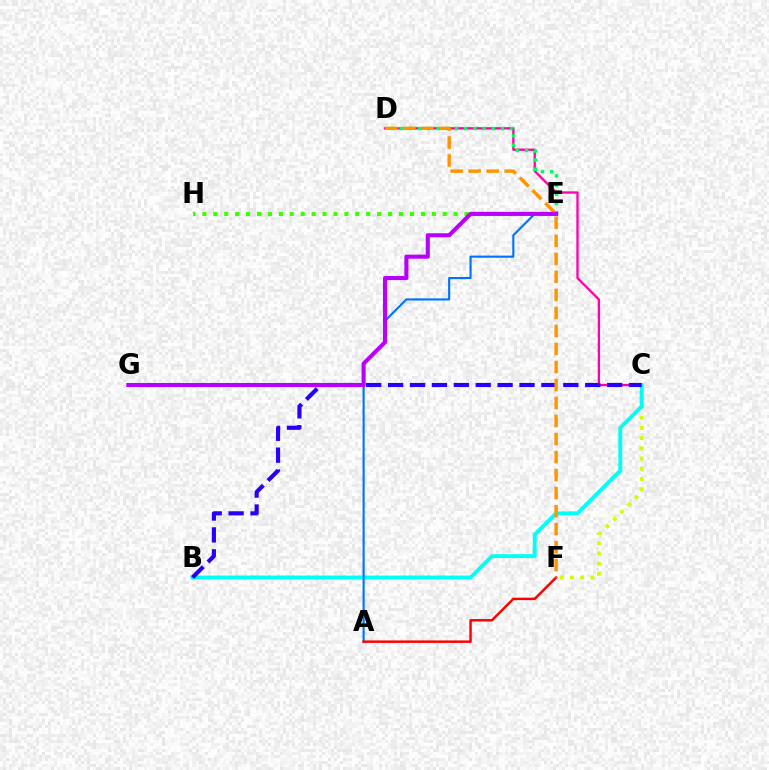{('C', 'D'): [{'color': '#ff00ac', 'line_style': 'solid', 'thickness': 1.66}], ('C', 'F'): [{'color': '#d1ff00', 'line_style': 'dotted', 'thickness': 2.78}], ('B', 'C'): [{'color': '#00fff6', 'line_style': 'solid', 'thickness': 2.79}, {'color': '#2500ff', 'line_style': 'dashed', 'thickness': 2.97}], ('E', 'H'): [{'color': '#3dff00', 'line_style': 'dotted', 'thickness': 2.97}], ('D', 'E'): [{'color': '#00ff5c', 'line_style': 'dotted', 'thickness': 2.5}], ('A', 'E'): [{'color': '#0074ff', 'line_style': 'solid', 'thickness': 1.54}], ('A', 'F'): [{'color': '#ff0000', 'line_style': 'solid', 'thickness': 1.77}], ('D', 'F'): [{'color': '#ff9400', 'line_style': 'dashed', 'thickness': 2.45}], ('E', 'G'): [{'color': '#b900ff', 'line_style': 'solid', 'thickness': 2.94}]}